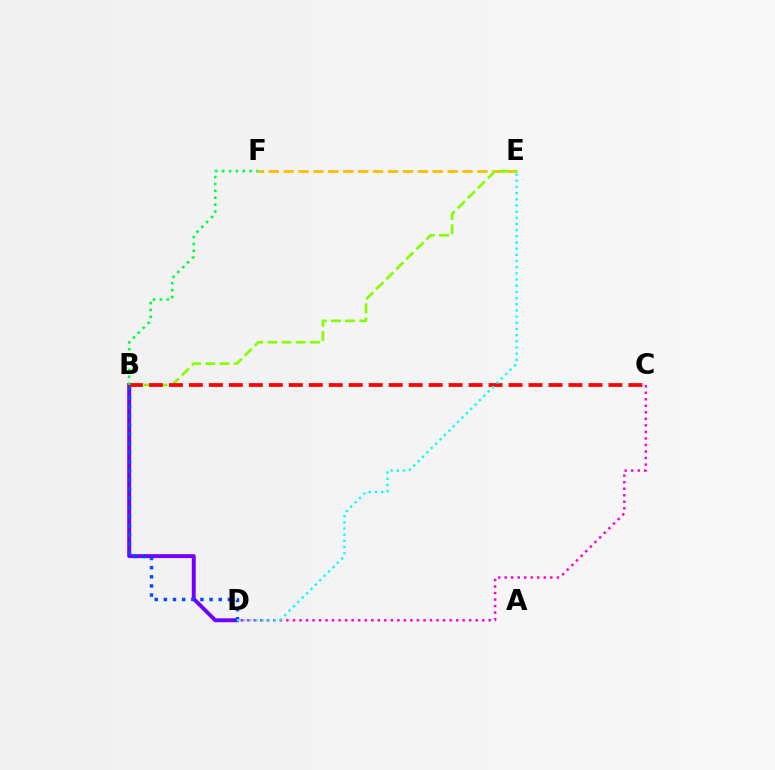{('B', 'D'): [{'color': '#7200ff', 'line_style': 'solid', 'thickness': 2.82}, {'color': '#004bff', 'line_style': 'dotted', 'thickness': 2.48}], ('E', 'F'): [{'color': '#ffbd00', 'line_style': 'dashed', 'thickness': 2.03}], ('C', 'D'): [{'color': '#ff00cf', 'line_style': 'dotted', 'thickness': 1.77}], ('B', 'E'): [{'color': '#84ff00', 'line_style': 'dashed', 'thickness': 1.92}], ('B', 'C'): [{'color': '#ff0000', 'line_style': 'dashed', 'thickness': 2.71}], ('D', 'E'): [{'color': '#00fff6', 'line_style': 'dotted', 'thickness': 1.68}], ('B', 'F'): [{'color': '#00ff39', 'line_style': 'dotted', 'thickness': 1.87}]}